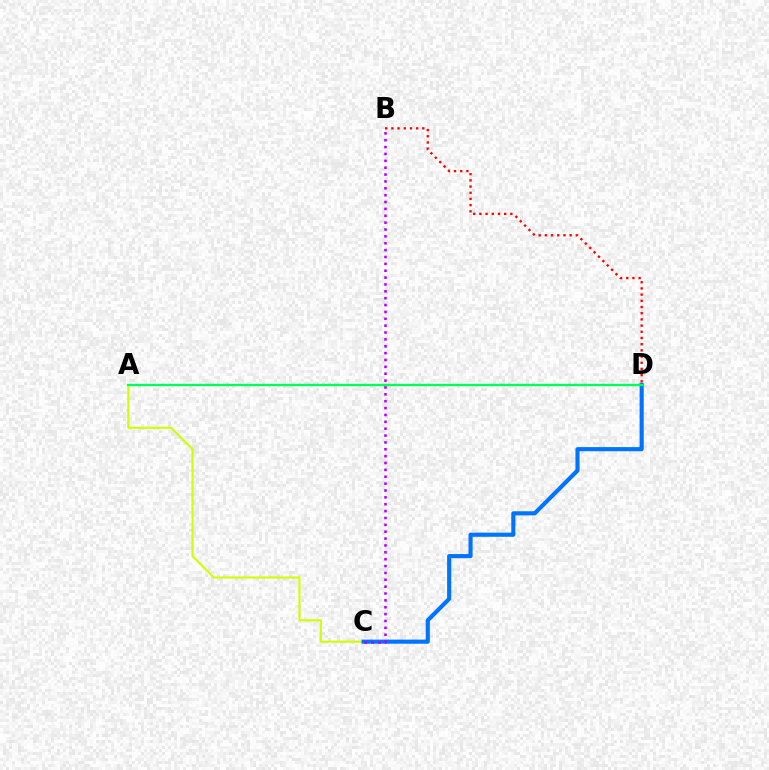{('A', 'C'): [{'color': '#d1ff00', 'line_style': 'solid', 'thickness': 1.52}], ('C', 'D'): [{'color': '#0074ff', 'line_style': 'solid', 'thickness': 2.97}], ('B', 'D'): [{'color': '#ff0000', 'line_style': 'dotted', 'thickness': 1.68}], ('A', 'D'): [{'color': '#00ff5c', 'line_style': 'solid', 'thickness': 1.68}], ('B', 'C'): [{'color': '#b900ff', 'line_style': 'dotted', 'thickness': 1.87}]}